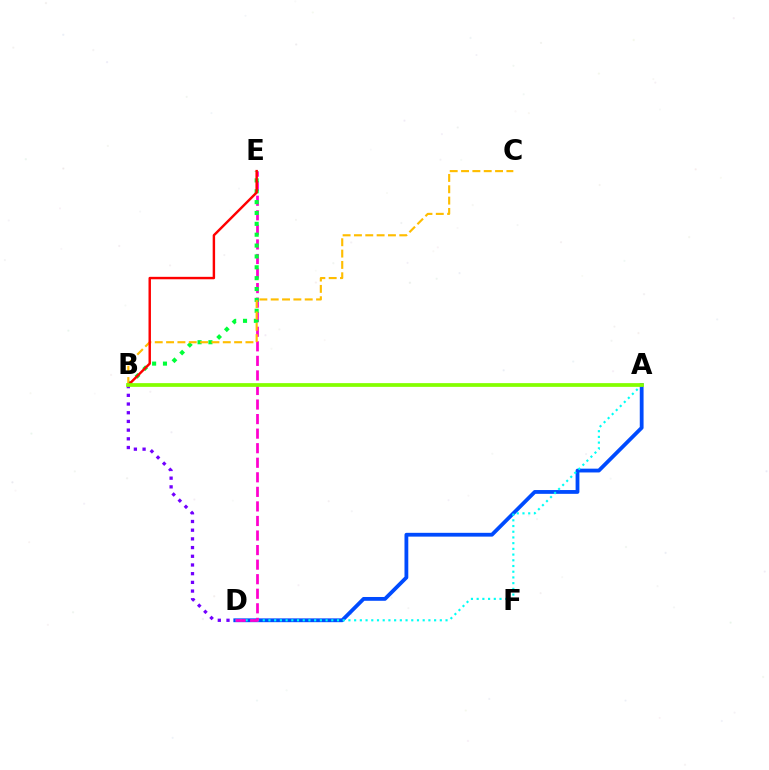{('A', 'D'): [{'color': '#004bff', 'line_style': 'solid', 'thickness': 2.74}, {'color': '#00fff6', 'line_style': 'dotted', 'thickness': 1.55}], ('D', 'E'): [{'color': '#ff00cf', 'line_style': 'dashed', 'thickness': 1.98}], ('B', 'E'): [{'color': '#00ff39', 'line_style': 'dotted', 'thickness': 2.95}, {'color': '#ff0000', 'line_style': 'solid', 'thickness': 1.75}], ('B', 'C'): [{'color': '#ffbd00', 'line_style': 'dashed', 'thickness': 1.54}], ('B', 'D'): [{'color': '#7200ff', 'line_style': 'dotted', 'thickness': 2.36}], ('A', 'B'): [{'color': '#84ff00', 'line_style': 'solid', 'thickness': 2.69}]}